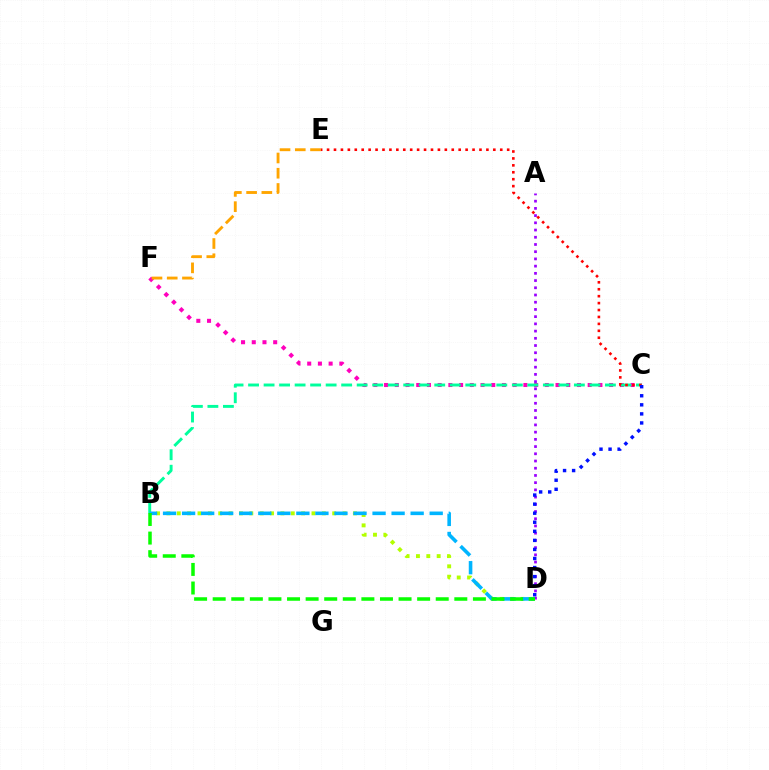{('C', 'F'): [{'color': '#ff00bd', 'line_style': 'dotted', 'thickness': 2.91}], ('B', 'D'): [{'color': '#b3ff00', 'line_style': 'dotted', 'thickness': 2.82}, {'color': '#00b5ff', 'line_style': 'dashed', 'thickness': 2.59}, {'color': '#08ff00', 'line_style': 'dashed', 'thickness': 2.53}], ('B', 'C'): [{'color': '#00ff9d', 'line_style': 'dashed', 'thickness': 2.11}], ('E', 'F'): [{'color': '#ffa500', 'line_style': 'dashed', 'thickness': 2.07}], ('C', 'E'): [{'color': '#ff0000', 'line_style': 'dotted', 'thickness': 1.88}], ('A', 'D'): [{'color': '#9b00ff', 'line_style': 'dotted', 'thickness': 1.96}], ('C', 'D'): [{'color': '#0010ff', 'line_style': 'dotted', 'thickness': 2.46}]}